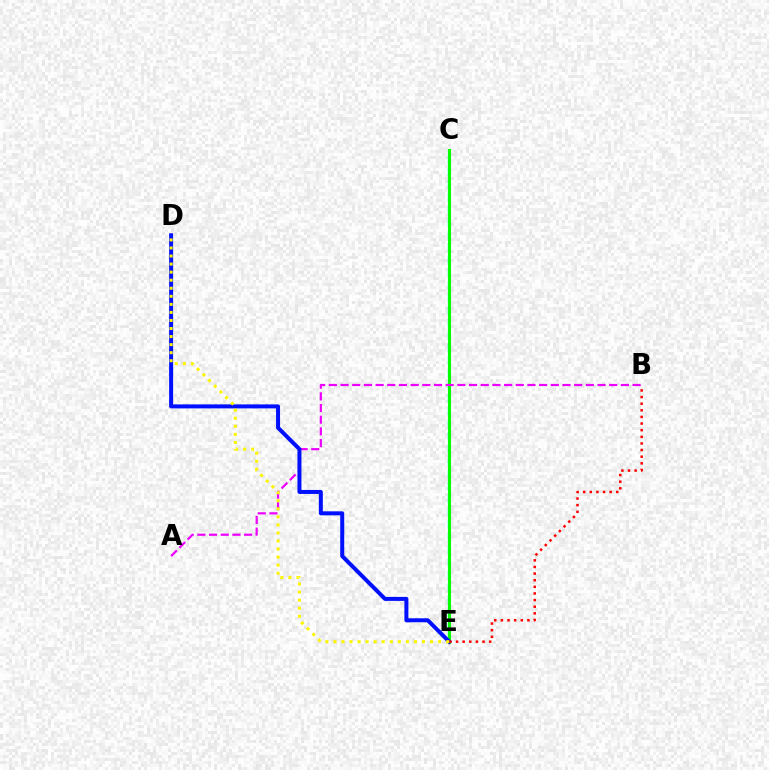{('C', 'E'): [{'color': '#00fff6', 'line_style': 'dashed', 'thickness': 1.71}, {'color': '#08ff00', 'line_style': 'solid', 'thickness': 2.22}], ('A', 'B'): [{'color': '#ee00ff', 'line_style': 'dashed', 'thickness': 1.59}], ('D', 'E'): [{'color': '#0010ff', 'line_style': 'solid', 'thickness': 2.88}, {'color': '#fcf500', 'line_style': 'dotted', 'thickness': 2.19}], ('B', 'E'): [{'color': '#ff0000', 'line_style': 'dotted', 'thickness': 1.8}]}